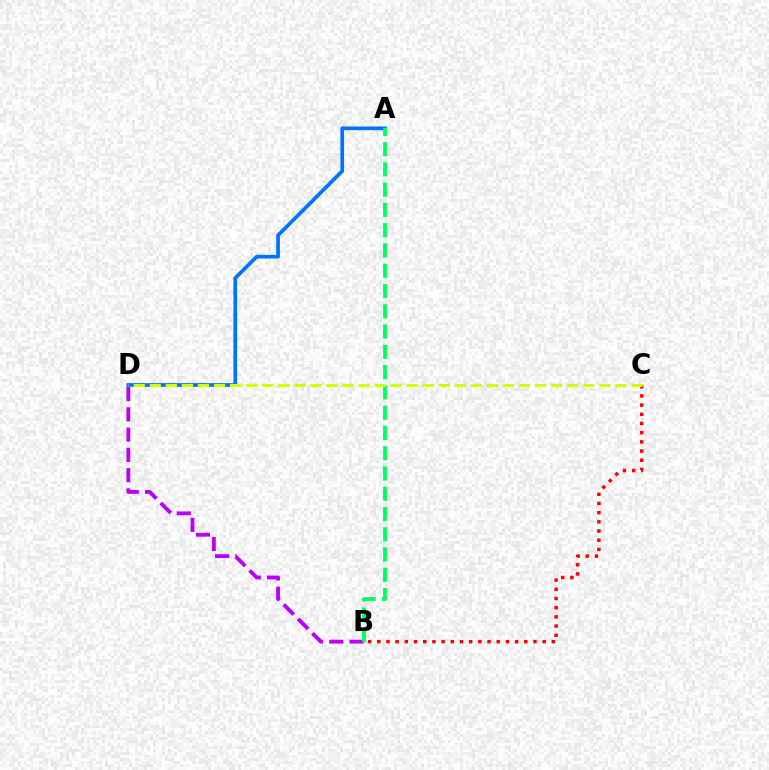{('A', 'D'): [{'color': '#0074ff', 'line_style': 'solid', 'thickness': 2.66}], ('B', 'D'): [{'color': '#b900ff', 'line_style': 'dashed', 'thickness': 2.75}], ('B', 'C'): [{'color': '#ff0000', 'line_style': 'dotted', 'thickness': 2.5}], ('A', 'B'): [{'color': '#00ff5c', 'line_style': 'dashed', 'thickness': 2.75}], ('C', 'D'): [{'color': '#d1ff00', 'line_style': 'dashed', 'thickness': 2.18}]}